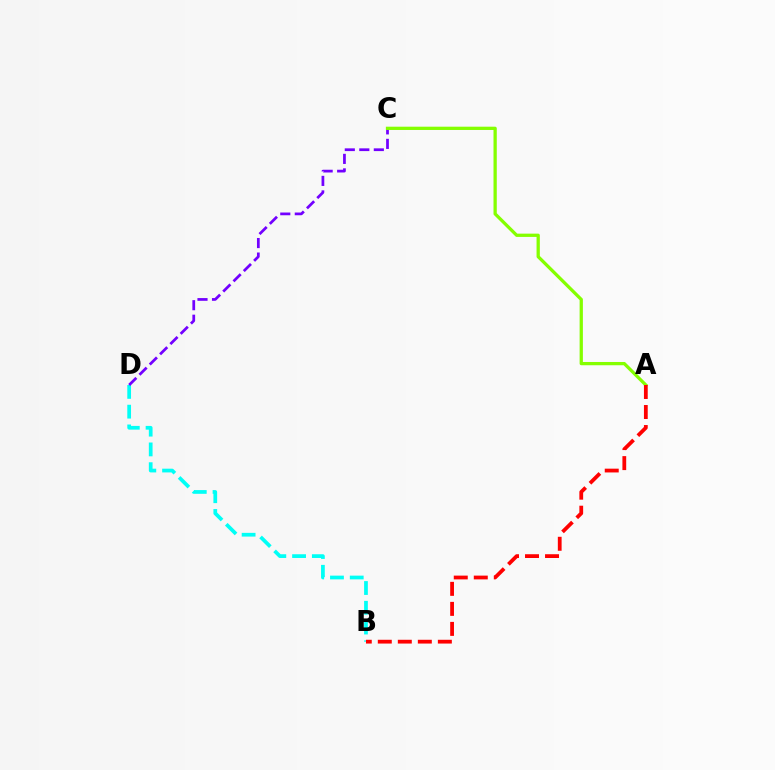{('B', 'D'): [{'color': '#00fff6', 'line_style': 'dashed', 'thickness': 2.68}], ('C', 'D'): [{'color': '#7200ff', 'line_style': 'dashed', 'thickness': 1.97}], ('A', 'C'): [{'color': '#84ff00', 'line_style': 'solid', 'thickness': 2.36}], ('A', 'B'): [{'color': '#ff0000', 'line_style': 'dashed', 'thickness': 2.72}]}